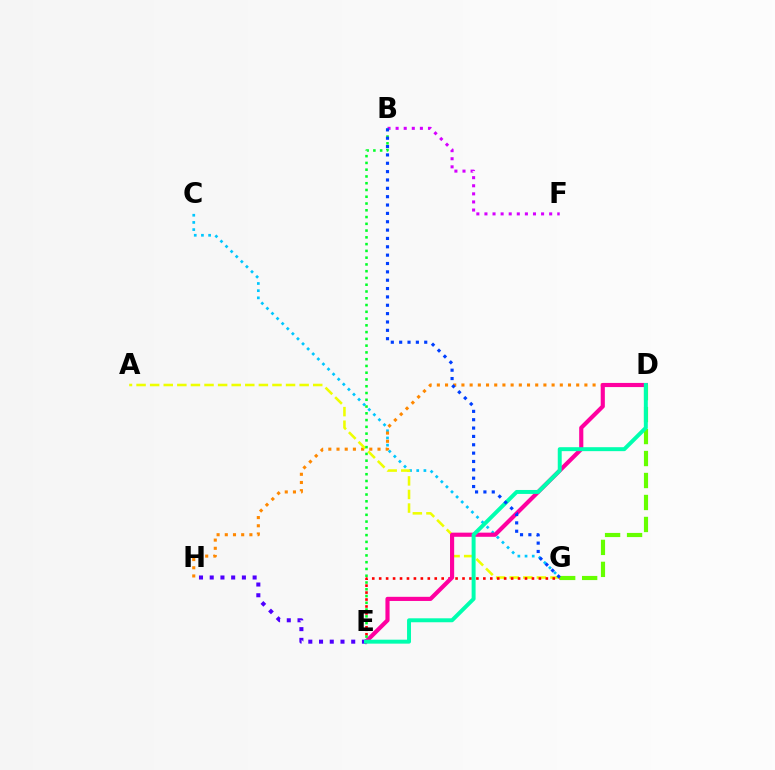{('C', 'G'): [{'color': '#00c7ff', 'line_style': 'dotted', 'thickness': 1.95}], ('D', 'H'): [{'color': '#ff8800', 'line_style': 'dotted', 'thickness': 2.23}], ('A', 'G'): [{'color': '#eeff00', 'line_style': 'dashed', 'thickness': 1.85}], ('E', 'G'): [{'color': '#ff0000', 'line_style': 'dotted', 'thickness': 1.89}], ('B', 'F'): [{'color': '#d600ff', 'line_style': 'dotted', 'thickness': 2.2}], ('D', 'E'): [{'color': '#ff00a0', 'line_style': 'solid', 'thickness': 2.98}, {'color': '#00ffaf', 'line_style': 'solid', 'thickness': 2.85}], ('E', 'H'): [{'color': '#4f00ff', 'line_style': 'dotted', 'thickness': 2.91}], ('D', 'G'): [{'color': '#66ff00', 'line_style': 'dashed', 'thickness': 2.99}], ('B', 'E'): [{'color': '#00ff27', 'line_style': 'dotted', 'thickness': 1.84}], ('B', 'G'): [{'color': '#003fff', 'line_style': 'dotted', 'thickness': 2.27}]}